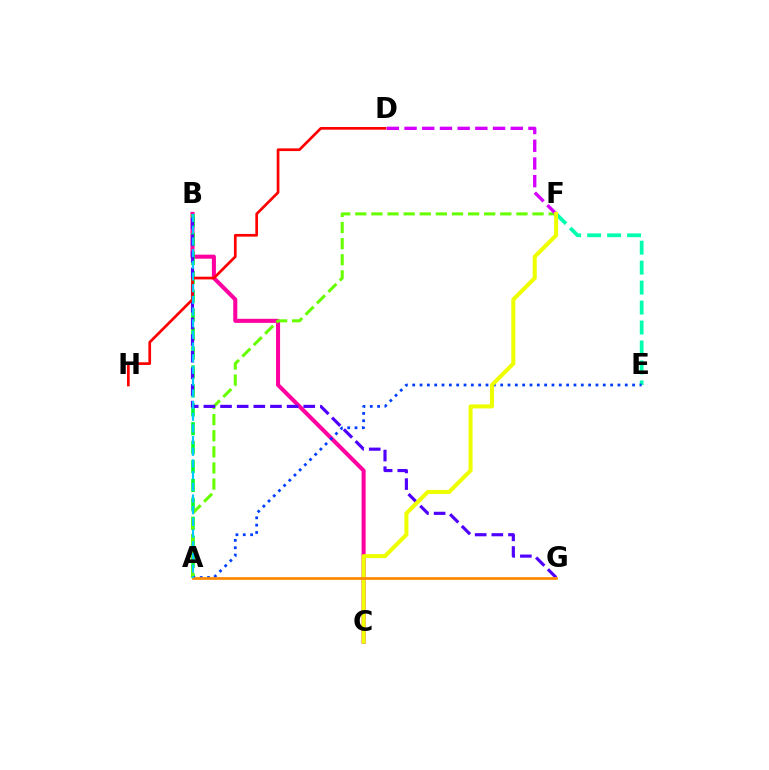{('B', 'C'): [{'color': '#ff00a0', 'line_style': 'solid', 'thickness': 2.91}], ('A', 'B'): [{'color': '#00ff27', 'line_style': 'dashed', 'thickness': 2.57}, {'color': '#00c7ff', 'line_style': 'dashed', 'thickness': 1.59}], ('A', 'F'): [{'color': '#66ff00', 'line_style': 'dashed', 'thickness': 2.19}], ('D', 'F'): [{'color': '#d600ff', 'line_style': 'dashed', 'thickness': 2.4}], ('E', 'F'): [{'color': '#00ffaf', 'line_style': 'dashed', 'thickness': 2.71}], ('B', 'G'): [{'color': '#4f00ff', 'line_style': 'dashed', 'thickness': 2.26}], ('D', 'H'): [{'color': '#ff0000', 'line_style': 'solid', 'thickness': 1.94}], ('A', 'E'): [{'color': '#003fff', 'line_style': 'dotted', 'thickness': 1.99}], ('C', 'F'): [{'color': '#eeff00', 'line_style': 'solid', 'thickness': 2.91}], ('A', 'G'): [{'color': '#ff8800', 'line_style': 'solid', 'thickness': 1.94}]}